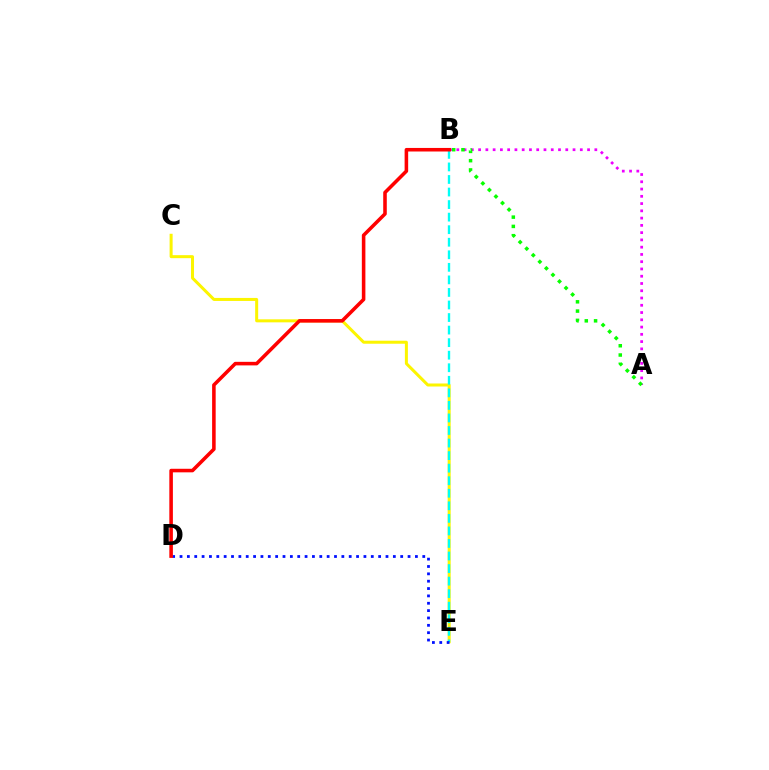{('C', 'E'): [{'color': '#fcf500', 'line_style': 'solid', 'thickness': 2.17}], ('A', 'B'): [{'color': '#ee00ff', 'line_style': 'dotted', 'thickness': 1.97}, {'color': '#08ff00', 'line_style': 'dotted', 'thickness': 2.52}], ('B', 'E'): [{'color': '#00fff6', 'line_style': 'dashed', 'thickness': 1.71}], ('D', 'E'): [{'color': '#0010ff', 'line_style': 'dotted', 'thickness': 2.0}], ('B', 'D'): [{'color': '#ff0000', 'line_style': 'solid', 'thickness': 2.56}]}